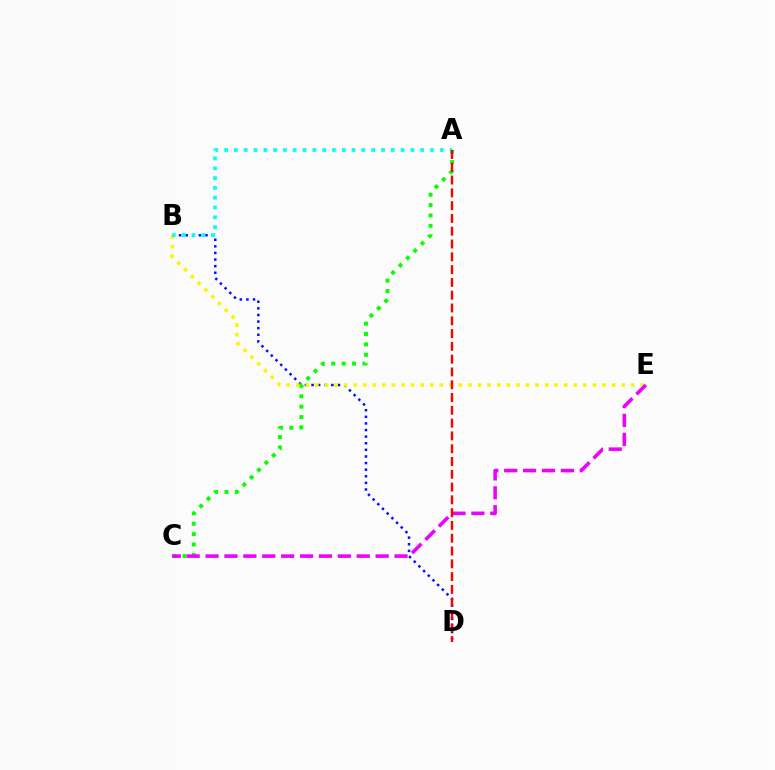{('B', 'D'): [{'color': '#0010ff', 'line_style': 'dotted', 'thickness': 1.8}], ('A', 'C'): [{'color': '#08ff00', 'line_style': 'dotted', 'thickness': 2.82}], ('B', 'E'): [{'color': '#fcf500', 'line_style': 'dotted', 'thickness': 2.6}], ('C', 'E'): [{'color': '#ee00ff', 'line_style': 'dashed', 'thickness': 2.57}], ('A', 'B'): [{'color': '#00fff6', 'line_style': 'dotted', 'thickness': 2.66}], ('A', 'D'): [{'color': '#ff0000', 'line_style': 'dashed', 'thickness': 1.74}]}